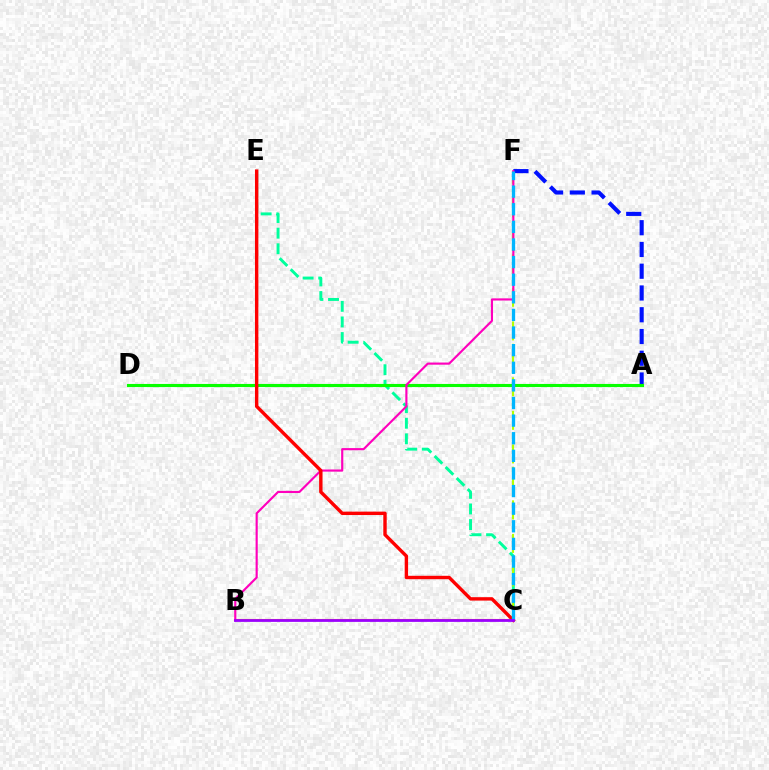{('B', 'C'): [{'color': '#ffa500', 'line_style': 'solid', 'thickness': 1.53}, {'color': '#9b00ff', 'line_style': 'solid', 'thickness': 1.99}], ('C', 'E'): [{'color': '#00ff9d', 'line_style': 'dashed', 'thickness': 2.12}, {'color': '#ff0000', 'line_style': 'solid', 'thickness': 2.45}], ('A', 'F'): [{'color': '#0010ff', 'line_style': 'dashed', 'thickness': 2.96}], ('C', 'F'): [{'color': '#b3ff00', 'line_style': 'dashed', 'thickness': 1.52}, {'color': '#00b5ff', 'line_style': 'dashed', 'thickness': 2.39}], ('A', 'D'): [{'color': '#08ff00', 'line_style': 'solid', 'thickness': 2.24}], ('B', 'F'): [{'color': '#ff00bd', 'line_style': 'solid', 'thickness': 1.55}]}